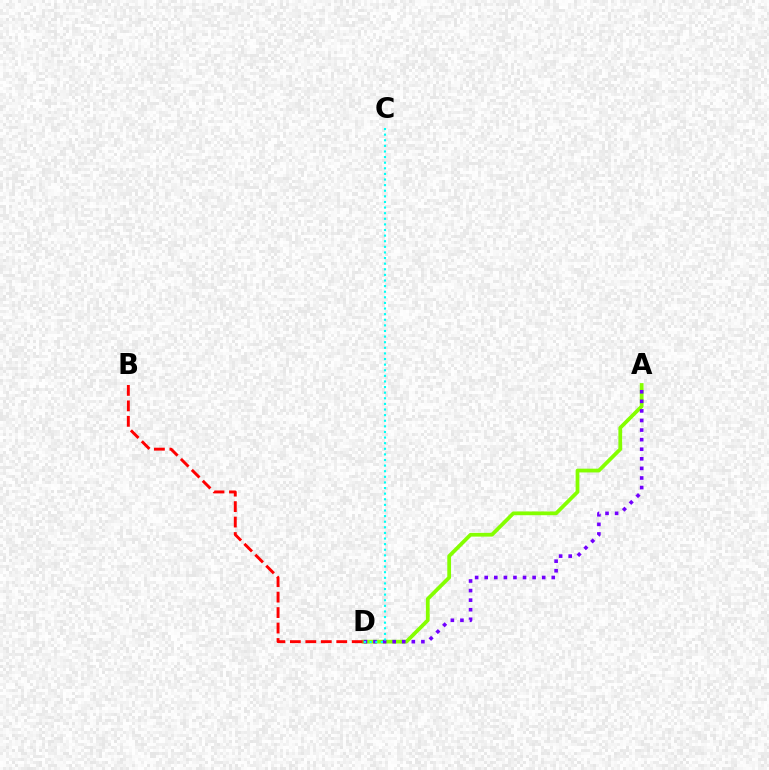{('A', 'D'): [{'color': '#84ff00', 'line_style': 'solid', 'thickness': 2.7}, {'color': '#7200ff', 'line_style': 'dotted', 'thickness': 2.6}], ('B', 'D'): [{'color': '#ff0000', 'line_style': 'dashed', 'thickness': 2.1}], ('C', 'D'): [{'color': '#00fff6', 'line_style': 'dotted', 'thickness': 1.52}]}